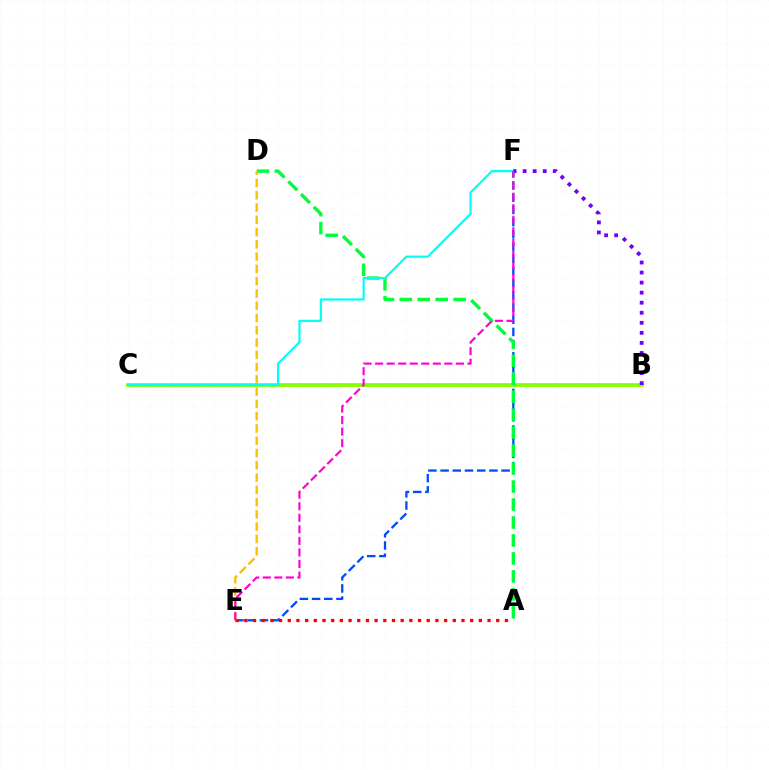{('B', 'C'): [{'color': '#84ff00', 'line_style': 'solid', 'thickness': 2.7}], ('E', 'F'): [{'color': '#004bff', 'line_style': 'dashed', 'thickness': 1.66}, {'color': '#ff00cf', 'line_style': 'dashed', 'thickness': 1.57}], ('A', 'D'): [{'color': '#00ff39', 'line_style': 'dashed', 'thickness': 2.44}], ('C', 'F'): [{'color': '#00fff6', 'line_style': 'solid', 'thickness': 1.57}], ('A', 'E'): [{'color': '#ff0000', 'line_style': 'dotted', 'thickness': 2.36}], ('D', 'E'): [{'color': '#ffbd00', 'line_style': 'dashed', 'thickness': 1.67}], ('B', 'F'): [{'color': '#7200ff', 'line_style': 'dotted', 'thickness': 2.73}]}